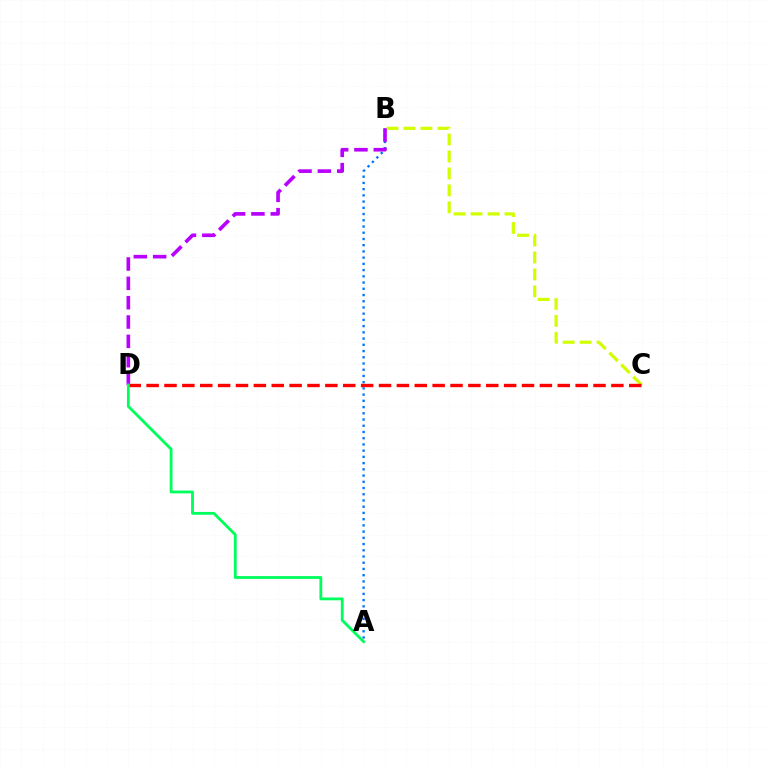{('B', 'C'): [{'color': '#d1ff00', 'line_style': 'dashed', 'thickness': 2.3}], ('A', 'B'): [{'color': '#0074ff', 'line_style': 'dotted', 'thickness': 1.69}], ('C', 'D'): [{'color': '#ff0000', 'line_style': 'dashed', 'thickness': 2.43}], ('B', 'D'): [{'color': '#b900ff', 'line_style': 'dashed', 'thickness': 2.63}], ('A', 'D'): [{'color': '#00ff5c', 'line_style': 'solid', 'thickness': 2.03}]}